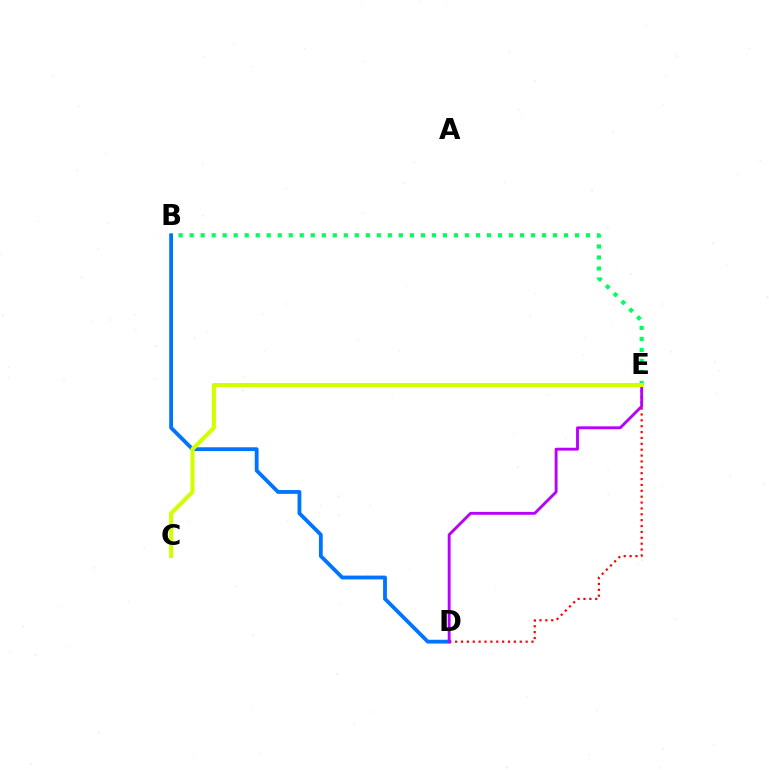{('B', 'E'): [{'color': '#00ff5c', 'line_style': 'dotted', 'thickness': 2.99}], ('D', 'E'): [{'color': '#ff0000', 'line_style': 'dotted', 'thickness': 1.6}, {'color': '#b900ff', 'line_style': 'solid', 'thickness': 2.07}], ('B', 'D'): [{'color': '#0074ff', 'line_style': 'solid', 'thickness': 2.74}], ('C', 'E'): [{'color': '#d1ff00', 'line_style': 'solid', 'thickness': 2.92}]}